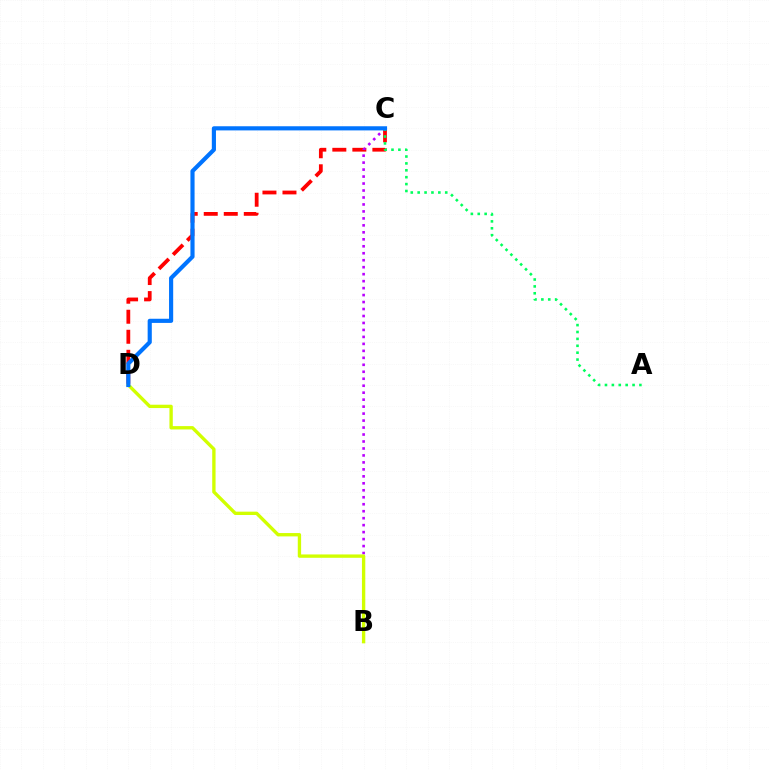{('C', 'D'): [{'color': '#ff0000', 'line_style': 'dashed', 'thickness': 2.72}, {'color': '#0074ff', 'line_style': 'solid', 'thickness': 2.99}], ('B', 'C'): [{'color': '#b900ff', 'line_style': 'dotted', 'thickness': 1.89}], ('A', 'C'): [{'color': '#00ff5c', 'line_style': 'dotted', 'thickness': 1.87}], ('B', 'D'): [{'color': '#d1ff00', 'line_style': 'solid', 'thickness': 2.41}]}